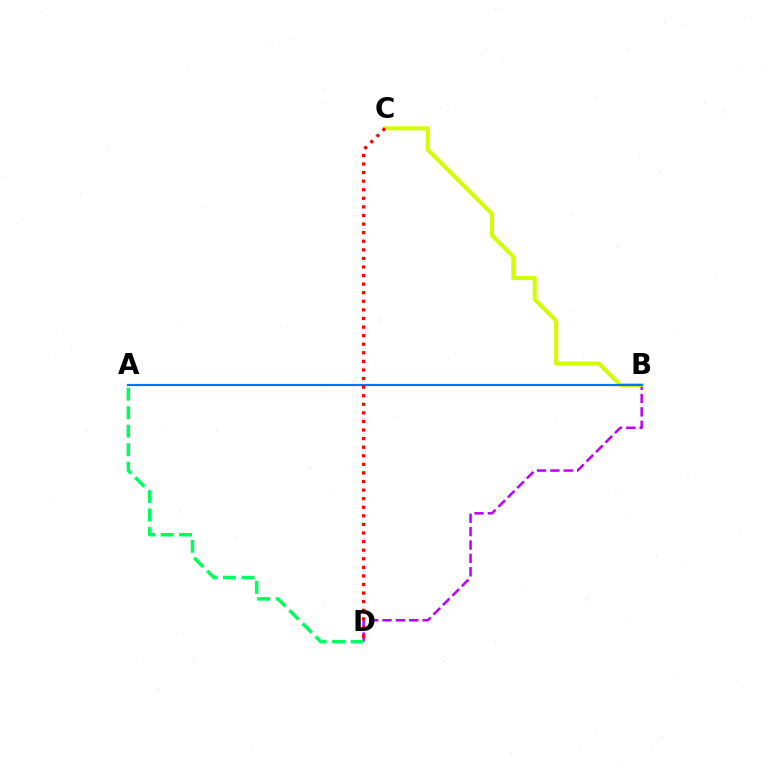{('B', 'D'): [{'color': '#b900ff', 'line_style': 'dashed', 'thickness': 1.82}], ('A', 'D'): [{'color': '#00ff5c', 'line_style': 'dashed', 'thickness': 2.52}], ('B', 'C'): [{'color': '#d1ff00', 'line_style': 'solid', 'thickness': 2.94}], ('A', 'B'): [{'color': '#0074ff', 'line_style': 'solid', 'thickness': 1.58}], ('C', 'D'): [{'color': '#ff0000', 'line_style': 'dotted', 'thickness': 2.33}]}